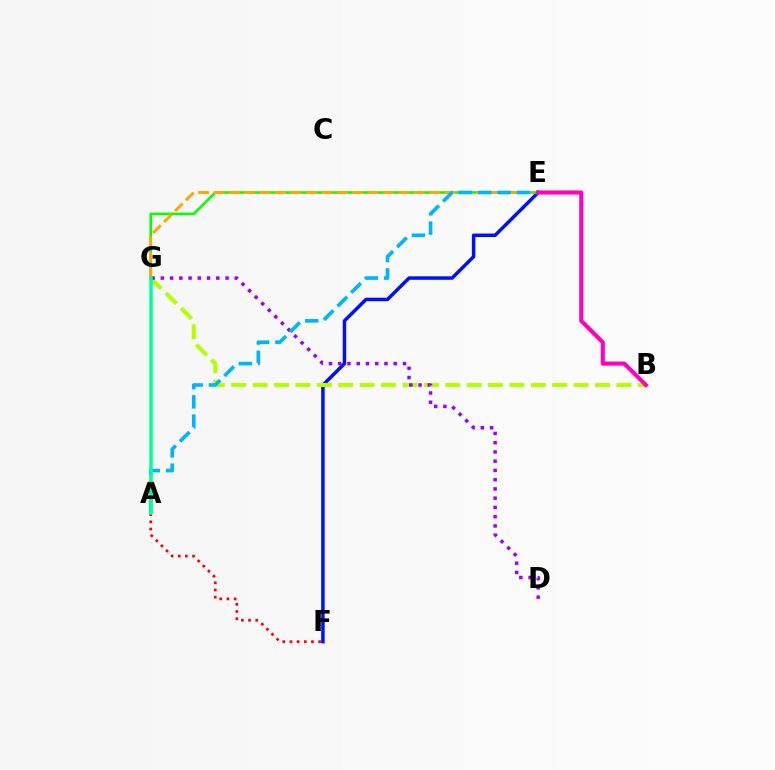{('E', 'F'): [{'color': '#0010ff', 'line_style': 'solid', 'thickness': 2.51}], ('B', 'G'): [{'color': '#b3ff00', 'line_style': 'dashed', 'thickness': 2.91}], ('E', 'G'): [{'color': '#08ff00', 'line_style': 'solid', 'thickness': 1.86}, {'color': '#ffa500', 'line_style': 'dashed', 'thickness': 2.09}], ('A', 'F'): [{'color': '#ff0000', 'line_style': 'dotted', 'thickness': 1.95}], ('D', 'G'): [{'color': '#9b00ff', 'line_style': 'dotted', 'thickness': 2.51}], ('A', 'E'): [{'color': '#00b5ff', 'line_style': 'dashed', 'thickness': 2.62}], ('B', 'E'): [{'color': '#ff00bd', 'line_style': 'solid', 'thickness': 2.96}], ('A', 'G'): [{'color': '#00ff9d', 'line_style': 'solid', 'thickness': 2.52}]}